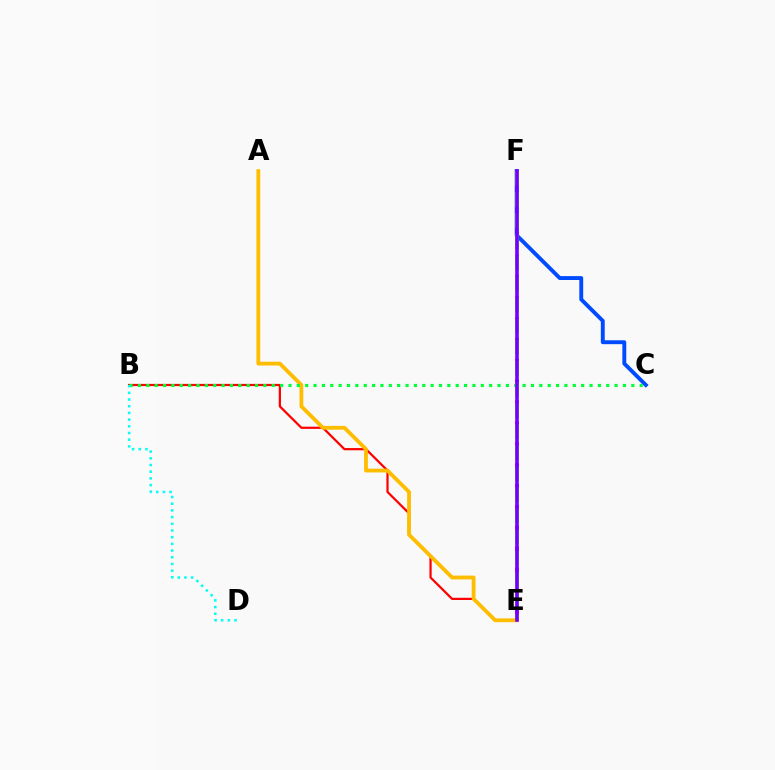{('C', 'F'): [{'color': '#004bff', 'line_style': 'solid', 'thickness': 2.8}], ('E', 'F'): [{'color': '#ff00cf', 'line_style': 'dashed', 'thickness': 2.83}, {'color': '#84ff00', 'line_style': 'dashed', 'thickness': 2.87}, {'color': '#7200ff', 'line_style': 'solid', 'thickness': 2.57}], ('B', 'E'): [{'color': '#ff0000', 'line_style': 'solid', 'thickness': 1.6}], ('A', 'E'): [{'color': '#ffbd00', 'line_style': 'solid', 'thickness': 2.74}], ('B', 'C'): [{'color': '#00ff39', 'line_style': 'dotted', 'thickness': 2.27}], ('B', 'D'): [{'color': '#00fff6', 'line_style': 'dotted', 'thickness': 1.82}]}